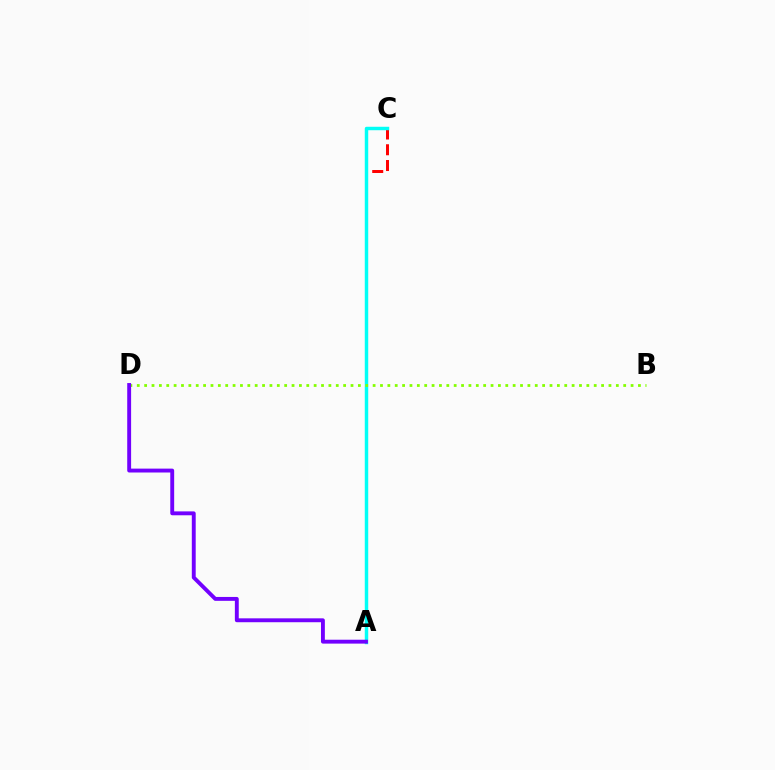{('A', 'C'): [{'color': '#ff0000', 'line_style': 'dashed', 'thickness': 2.14}, {'color': '#00fff6', 'line_style': 'solid', 'thickness': 2.48}], ('B', 'D'): [{'color': '#84ff00', 'line_style': 'dotted', 'thickness': 2.0}], ('A', 'D'): [{'color': '#7200ff', 'line_style': 'solid', 'thickness': 2.8}]}